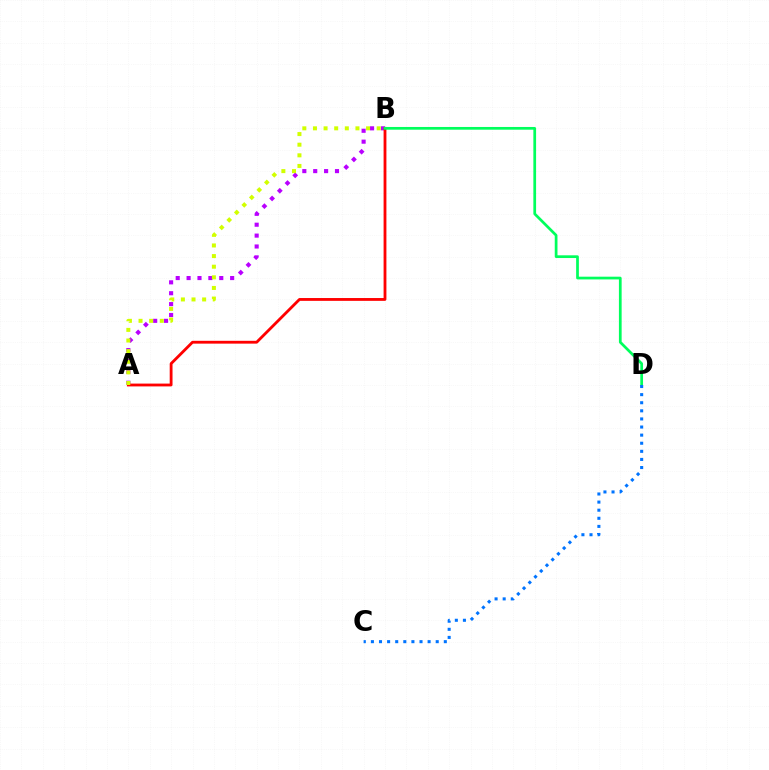{('A', 'B'): [{'color': '#b900ff', 'line_style': 'dotted', 'thickness': 2.96}, {'color': '#ff0000', 'line_style': 'solid', 'thickness': 2.03}, {'color': '#d1ff00', 'line_style': 'dotted', 'thickness': 2.89}], ('B', 'D'): [{'color': '#00ff5c', 'line_style': 'solid', 'thickness': 1.96}], ('C', 'D'): [{'color': '#0074ff', 'line_style': 'dotted', 'thickness': 2.2}]}